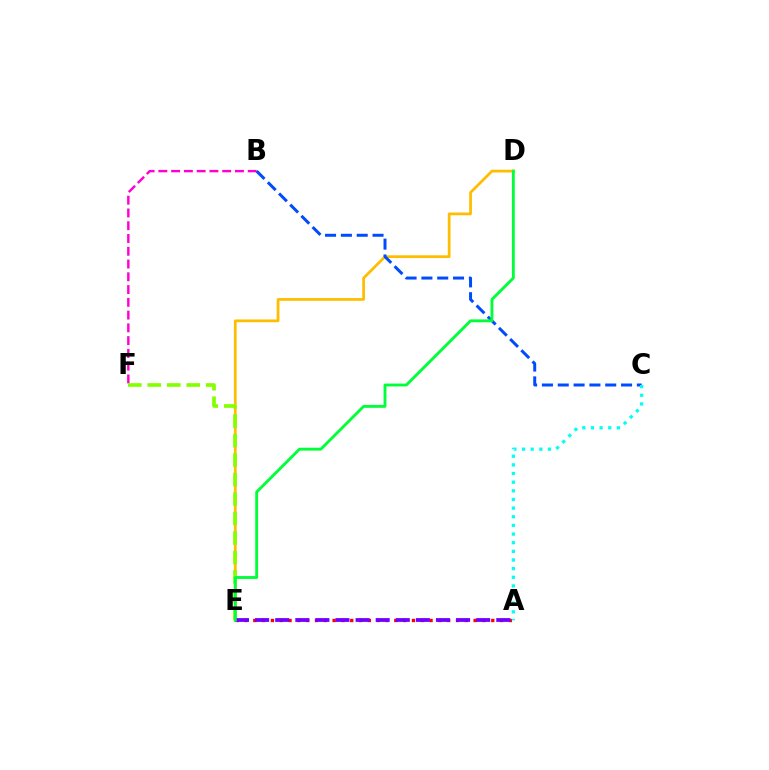{('B', 'F'): [{'color': '#ff00cf', 'line_style': 'dashed', 'thickness': 1.73}], ('D', 'E'): [{'color': '#ffbd00', 'line_style': 'solid', 'thickness': 1.98}, {'color': '#00ff39', 'line_style': 'solid', 'thickness': 2.07}], ('E', 'F'): [{'color': '#84ff00', 'line_style': 'dashed', 'thickness': 2.65}], ('B', 'C'): [{'color': '#004bff', 'line_style': 'dashed', 'thickness': 2.15}], ('A', 'E'): [{'color': '#ff0000', 'line_style': 'dotted', 'thickness': 2.39}, {'color': '#7200ff', 'line_style': 'dashed', 'thickness': 2.73}], ('A', 'C'): [{'color': '#00fff6', 'line_style': 'dotted', 'thickness': 2.35}]}